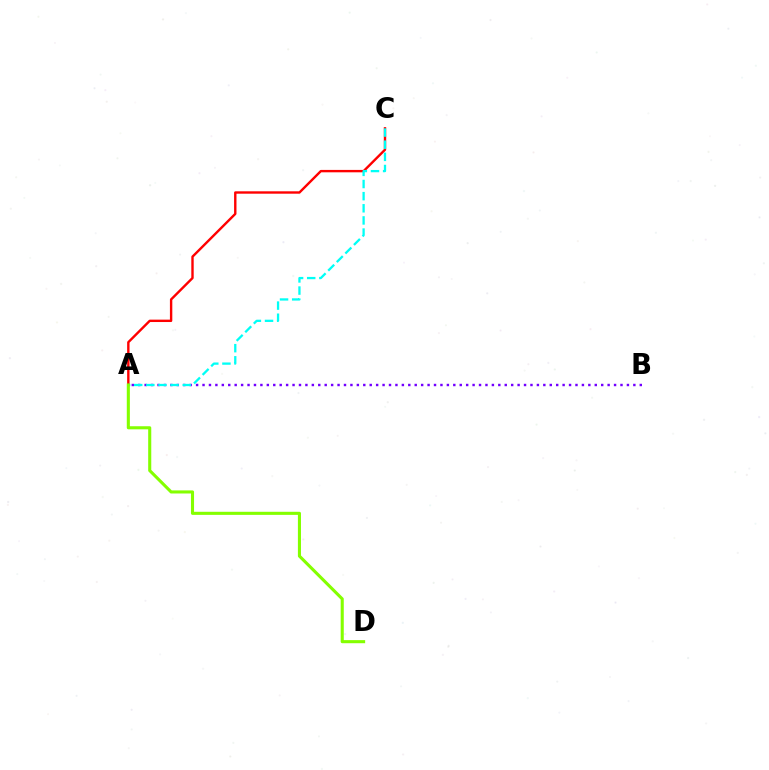{('A', 'B'): [{'color': '#7200ff', 'line_style': 'dotted', 'thickness': 1.75}], ('A', 'C'): [{'color': '#ff0000', 'line_style': 'solid', 'thickness': 1.72}, {'color': '#00fff6', 'line_style': 'dashed', 'thickness': 1.65}], ('A', 'D'): [{'color': '#84ff00', 'line_style': 'solid', 'thickness': 2.22}]}